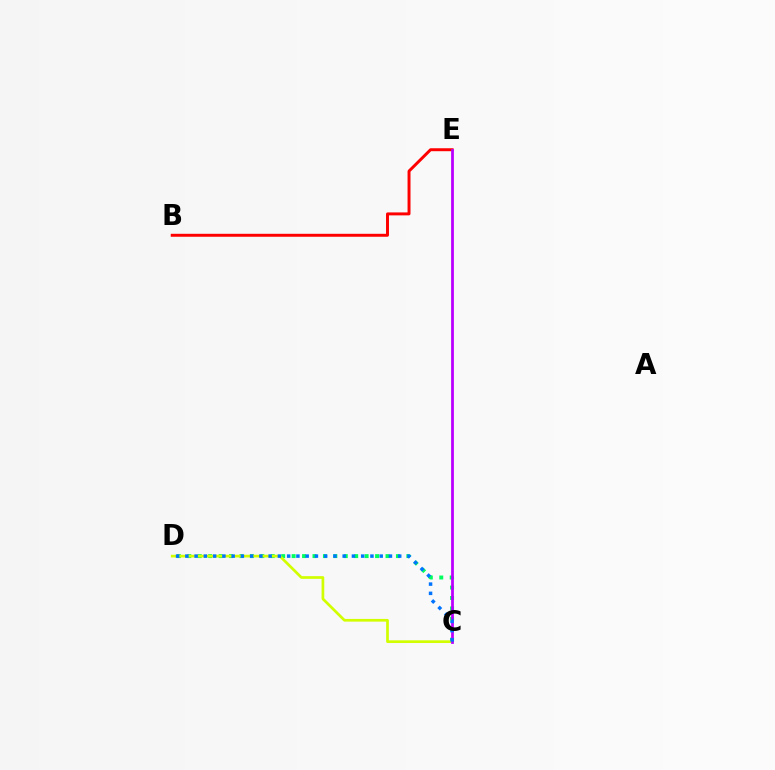{('C', 'D'): [{'color': '#00ff5c', 'line_style': 'dotted', 'thickness': 2.83}, {'color': '#d1ff00', 'line_style': 'solid', 'thickness': 1.95}, {'color': '#0074ff', 'line_style': 'dotted', 'thickness': 2.51}], ('B', 'E'): [{'color': '#ff0000', 'line_style': 'solid', 'thickness': 2.13}], ('C', 'E'): [{'color': '#b900ff', 'line_style': 'solid', 'thickness': 2.0}]}